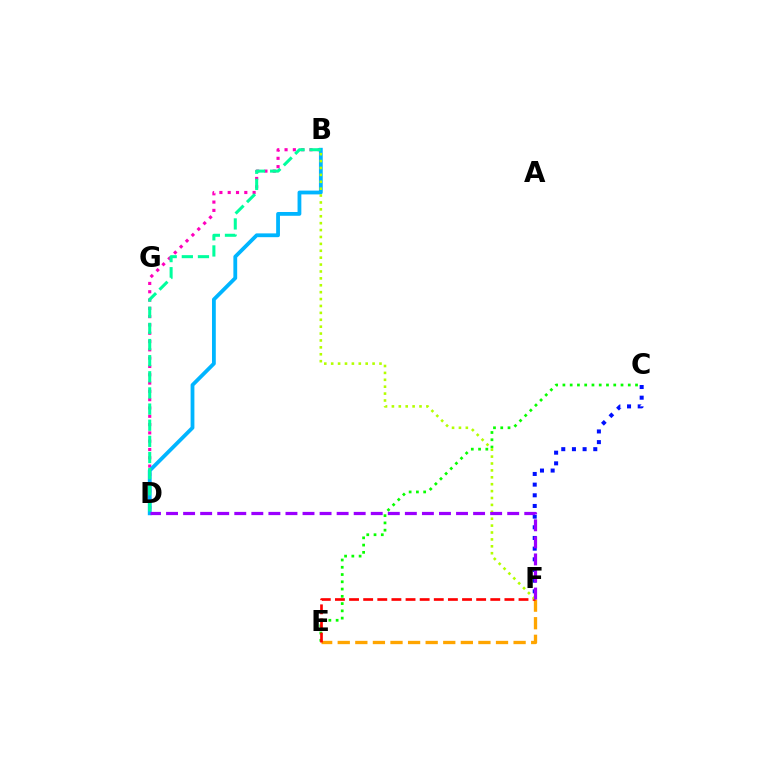{('C', 'E'): [{'color': '#08ff00', 'line_style': 'dotted', 'thickness': 1.97}], ('E', 'F'): [{'color': '#ffa500', 'line_style': 'dashed', 'thickness': 2.39}, {'color': '#ff0000', 'line_style': 'dashed', 'thickness': 1.92}], ('C', 'F'): [{'color': '#0010ff', 'line_style': 'dotted', 'thickness': 2.9}], ('B', 'D'): [{'color': '#ff00bd', 'line_style': 'dotted', 'thickness': 2.26}, {'color': '#00b5ff', 'line_style': 'solid', 'thickness': 2.73}, {'color': '#00ff9d', 'line_style': 'dashed', 'thickness': 2.19}], ('B', 'F'): [{'color': '#b3ff00', 'line_style': 'dotted', 'thickness': 1.87}], ('D', 'F'): [{'color': '#9b00ff', 'line_style': 'dashed', 'thickness': 2.32}]}